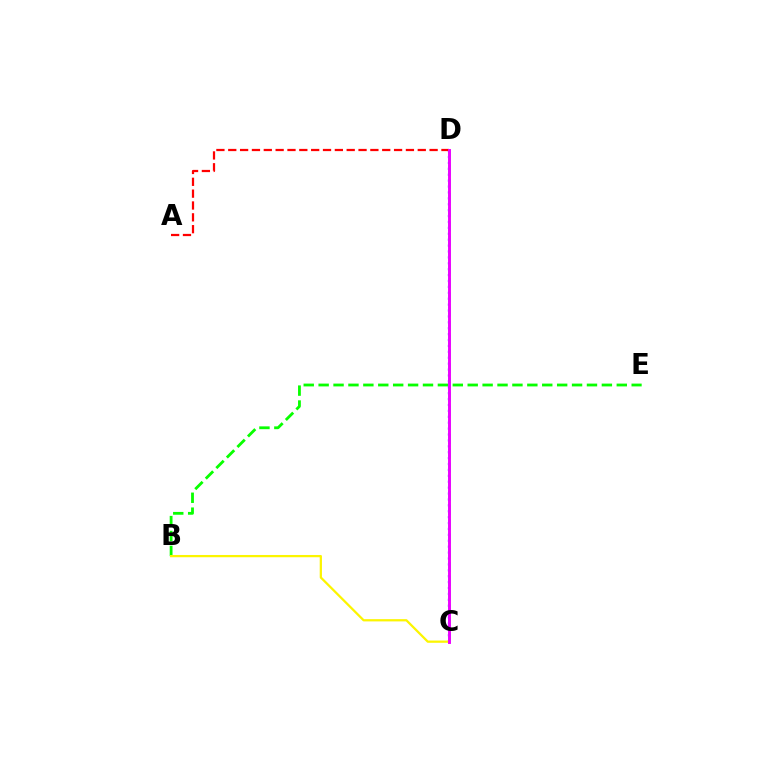{('C', 'D'): [{'color': '#0010ff', 'line_style': 'dotted', 'thickness': 1.6}, {'color': '#00fff6', 'line_style': 'dashed', 'thickness': 1.93}, {'color': '#ee00ff', 'line_style': 'solid', 'thickness': 2.11}], ('B', 'E'): [{'color': '#08ff00', 'line_style': 'dashed', 'thickness': 2.03}], ('A', 'D'): [{'color': '#ff0000', 'line_style': 'dashed', 'thickness': 1.61}], ('B', 'C'): [{'color': '#fcf500', 'line_style': 'solid', 'thickness': 1.62}]}